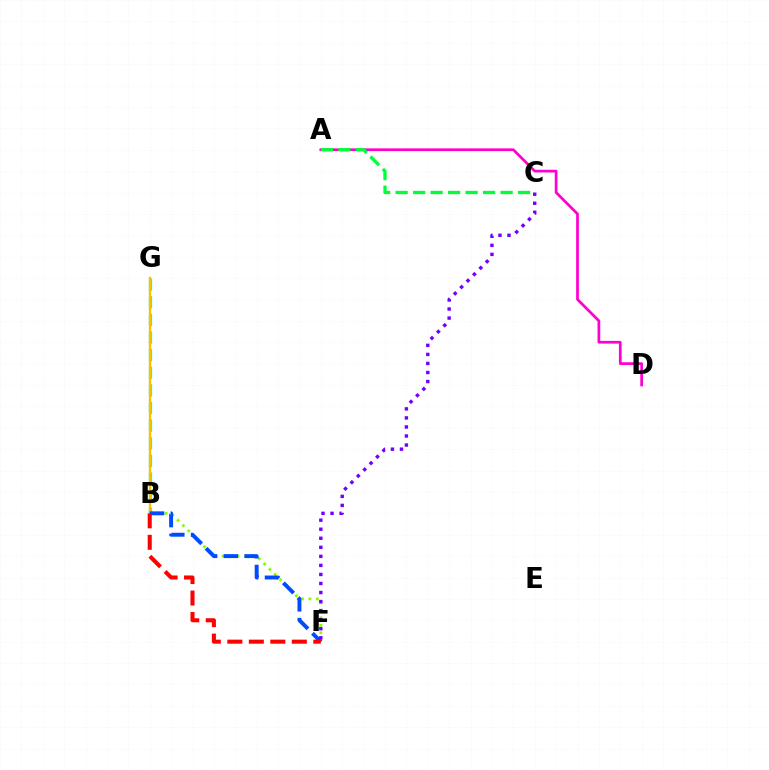{('A', 'D'): [{'color': '#ff00cf', 'line_style': 'solid', 'thickness': 1.96}], ('B', 'G'): [{'color': '#00fff6', 'line_style': 'dashed', 'thickness': 2.39}, {'color': '#ffbd00', 'line_style': 'solid', 'thickness': 1.7}], ('B', 'F'): [{'color': '#84ff00', 'line_style': 'dotted', 'thickness': 2.03}, {'color': '#004bff', 'line_style': 'dashed', 'thickness': 2.83}, {'color': '#ff0000', 'line_style': 'dashed', 'thickness': 2.92}], ('A', 'C'): [{'color': '#00ff39', 'line_style': 'dashed', 'thickness': 2.38}], ('C', 'F'): [{'color': '#7200ff', 'line_style': 'dotted', 'thickness': 2.46}]}